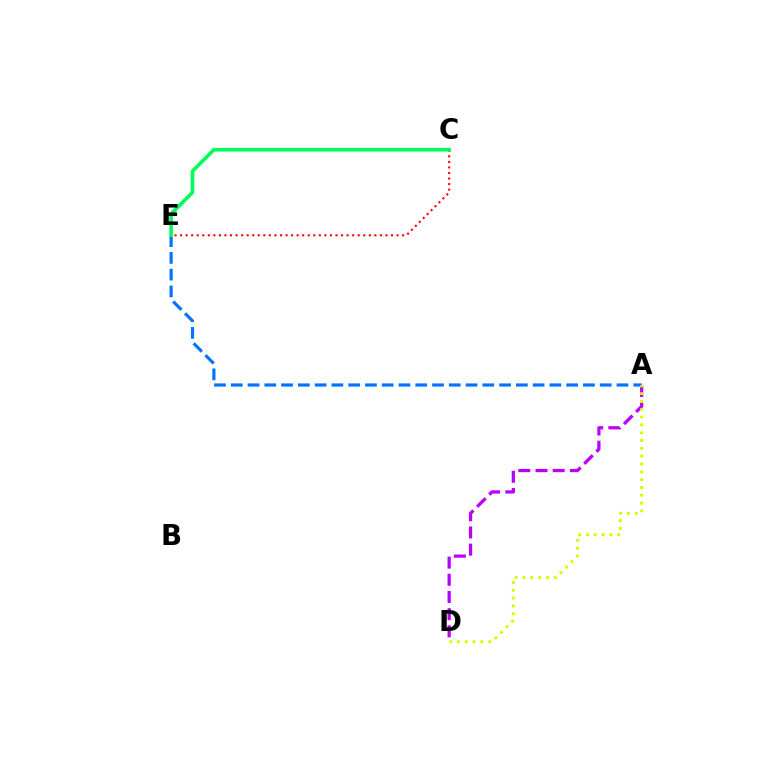{('C', 'E'): [{'color': '#ff0000', 'line_style': 'dotted', 'thickness': 1.51}, {'color': '#00ff5c', 'line_style': 'solid', 'thickness': 2.63}], ('A', 'E'): [{'color': '#0074ff', 'line_style': 'dashed', 'thickness': 2.28}], ('A', 'D'): [{'color': '#b900ff', 'line_style': 'dashed', 'thickness': 2.33}, {'color': '#d1ff00', 'line_style': 'dotted', 'thickness': 2.12}]}